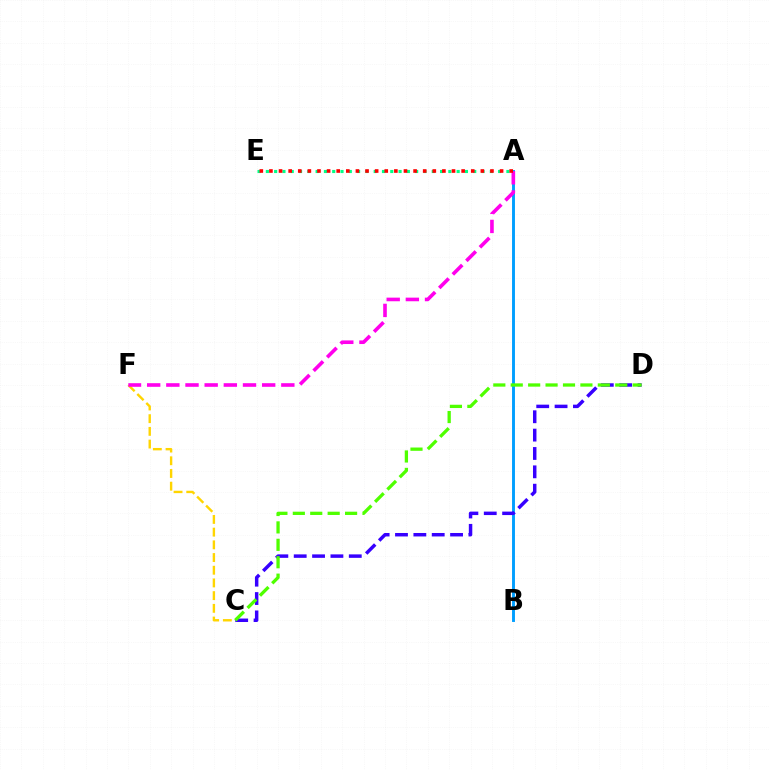{('A', 'E'): [{'color': '#00ff86', 'line_style': 'dotted', 'thickness': 2.25}, {'color': '#ff0000', 'line_style': 'dotted', 'thickness': 2.61}], ('A', 'B'): [{'color': '#009eff', 'line_style': 'solid', 'thickness': 2.09}], ('C', 'F'): [{'color': '#ffd500', 'line_style': 'dashed', 'thickness': 1.73}], ('A', 'F'): [{'color': '#ff00ed', 'line_style': 'dashed', 'thickness': 2.6}], ('C', 'D'): [{'color': '#3700ff', 'line_style': 'dashed', 'thickness': 2.49}, {'color': '#4fff00', 'line_style': 'dashed', 'thickness': 2.37}]}